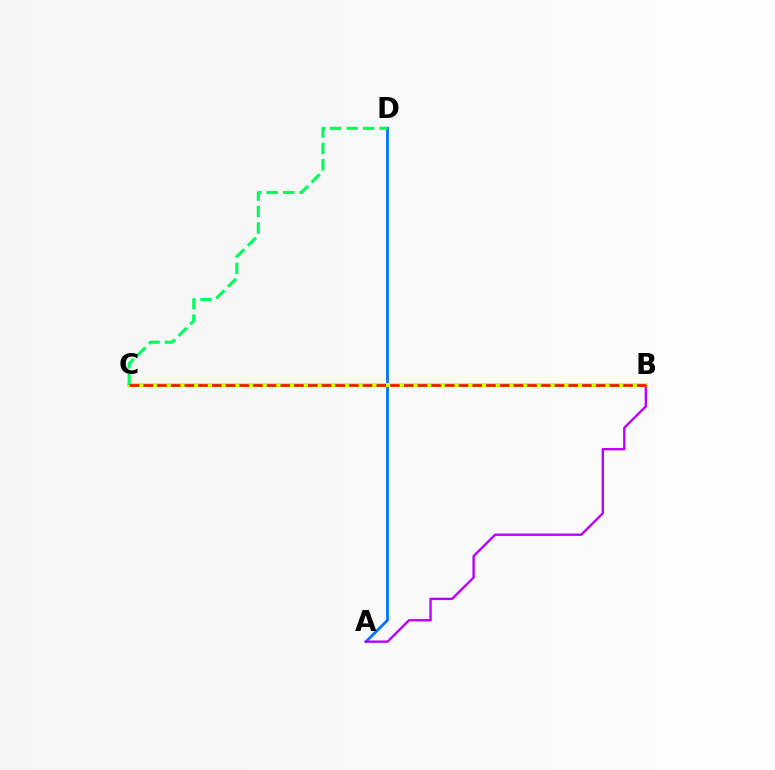{('A', 'D'): [{'color': '#0074ff', 'line_style': 'solid', 'thickness': 2.01}], ('A', 'B'): [{'color': '#b900ff', 'line_style': 'solid', 'thickness': 1.71}], ('B', 'C'): [{'color': '#d1ff00', 'line_style': 'solid', 'thickness': 2.95}, {'color': '#ff0000', 'line_style': 'dashed', 'thickness': 1.86}], ('C', 'D'): [{'color': '#00ff5c', 'line_style': 'dashed', 'thickness': 2.23}]}